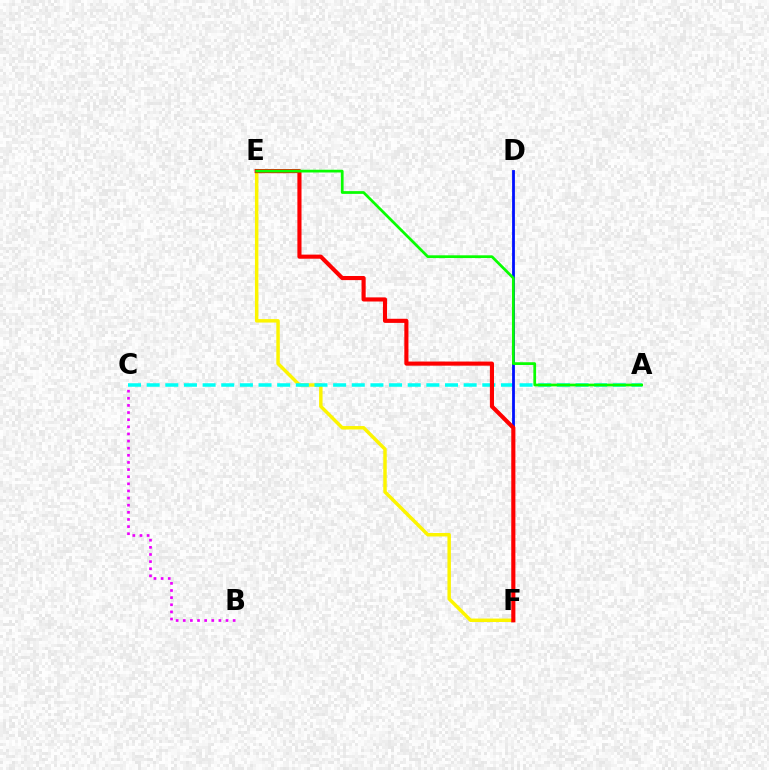{('B', 'C'): [{'color': '#ee00ff', 'line_style': 'dotted', 'thickness': 1.94}], ('E', 'F'): [{'color': '#fcf500', 'line_style': 'solid', 'thickness': 2.49}, {'color': '#ff0000', 'line_style': 'solid', 'thickness': 2.96}], ('A', 'C'): [{'color': '#00fff6', 'line_style': 'dashed', 'thickness': 2.53}], ('D', 'F'): [{'color': '#0010ff', 'line_style': 'solid', 'thickness': 2.02}], ('A', 'E'): [{'color': '#08ff00', 'line_style': 'solid', 'thickness': 1.97}]}